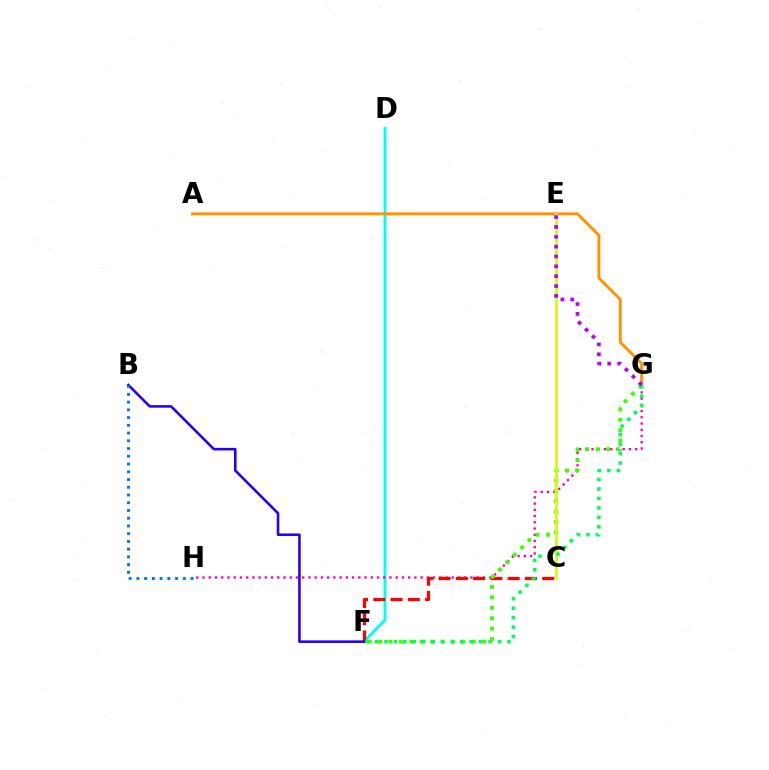{('D', 'F'): [{'color': '#00fff6', 'line_style': 'solid', 'thickness': 2.11}], ('G', 'H'): [{'color': '#ff00ac', 'line_style': 'dotted', 'thickness': 1.69}], ('A', 'G'): [{'color': '#ff9400', 'line_style': 'solid', 'thickness': 2.11}], ('C', 'F'): [{'color': '#ff0000', 'line_style': 'dashed', 'thickness': 2.34}], ('F', 'G'): [{'color': '#3dff00', 'line_style': 'dotted', 'thickness': 2.83}, {'color': '#00ff5c', 'line_style': 'dotted', 'thickness': 2.57}], ('B', 'F'): [{'color': '#2500ff', 'line_style': 'solid', 'thickness': 1.86}], ('B', 'H'): [{'color': '#0074ff', 'line_style': 'dotted', 'thickness': 2.1}], ('C', 'E'): [{'color': '#d1ff00', 'line_style': 'solid', 'thickness': 1.95}], ('E', 'G'): [{'color': '#b900ff', 'line_style': 'dotted', 'thickness': 2.68}]}